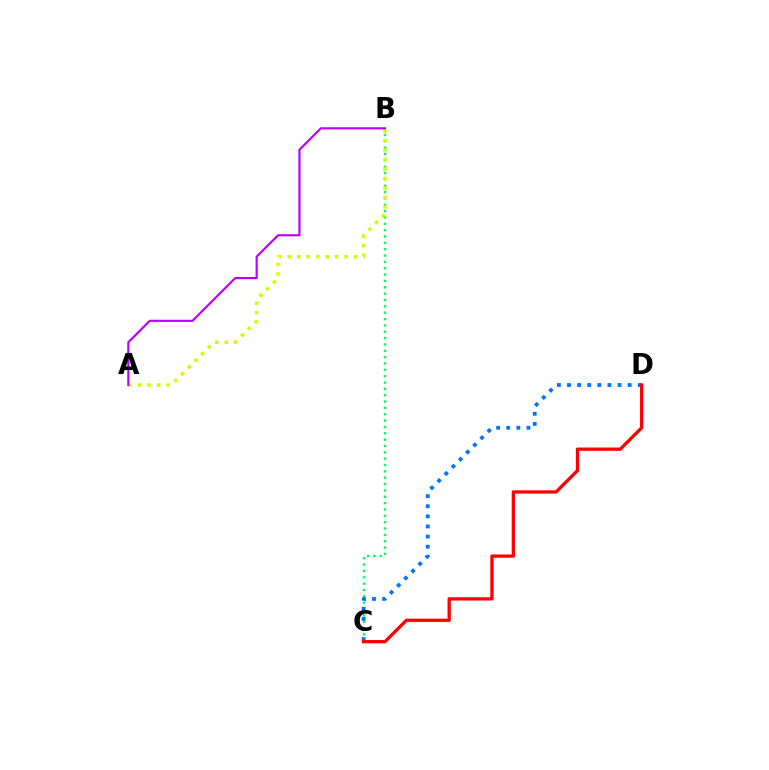{('B', 'C'): [{'color': '#00ff5c', 'line_style': 'dotted', 'thickness': 1.72}], ('A', 'B'): [{'color': '#d1ff00', 'line_style': 'dotted', 'thickness': 2.58}, {'color': '#b900ff', 'line_style': 'solid', 'thickness': 1.56}], ('C', 'D'): [{'color': '#0074ff', 'line_style': 'dotted', 'thickness': 2.75}, {'color': '#ff0000', 'line_style': 'solid', 'thickness': 2.36}]}